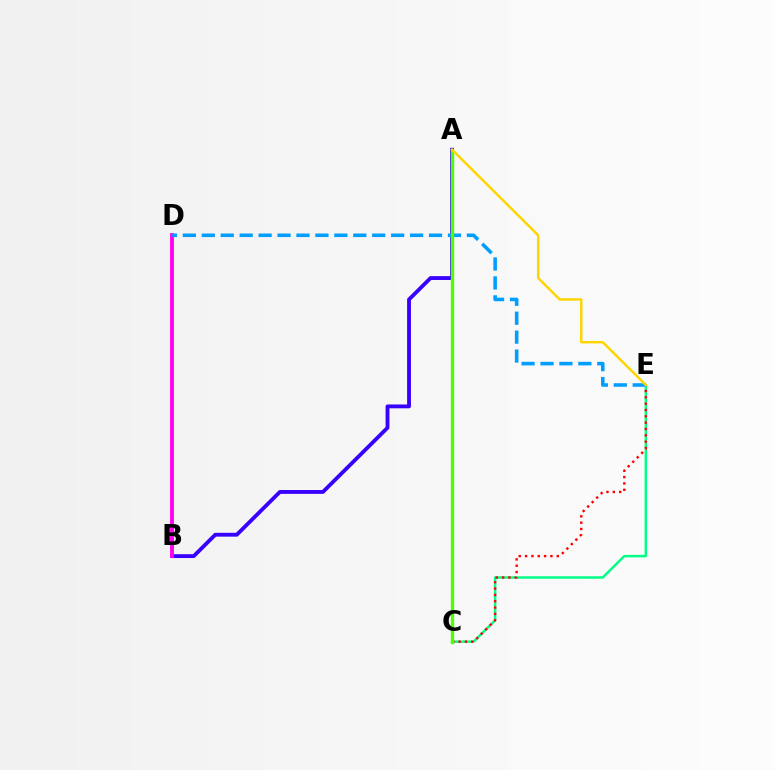{('A', 'B'): [{'color': '#3700ff', 'line_style': 'solid', 'thickness': 2.76}], ('B', 'D'): [{'color': '#ff00ed', 'line_style': 'solid', 'thickness': 2.77}], ('C', 'E'): [{'color': '#00ff86', 'line_style': 'solid', 'thickness': 1.77}, {'color': '#ff0000', 'line_style': 'dotted', 'thickness': 1.72}], ('D', 'E'): [{'color': '#009eff', 'line_style': 'dashed', 'thickness': 2.57}], ('A', 'C'): [{'color': '#4fff00', 'line_style': 'solid', 'thickness': 2.43}], ('A', 'E'): [{'color': '#ffd500', 'line_style': 'solid', 'thickness': 1.76}]}